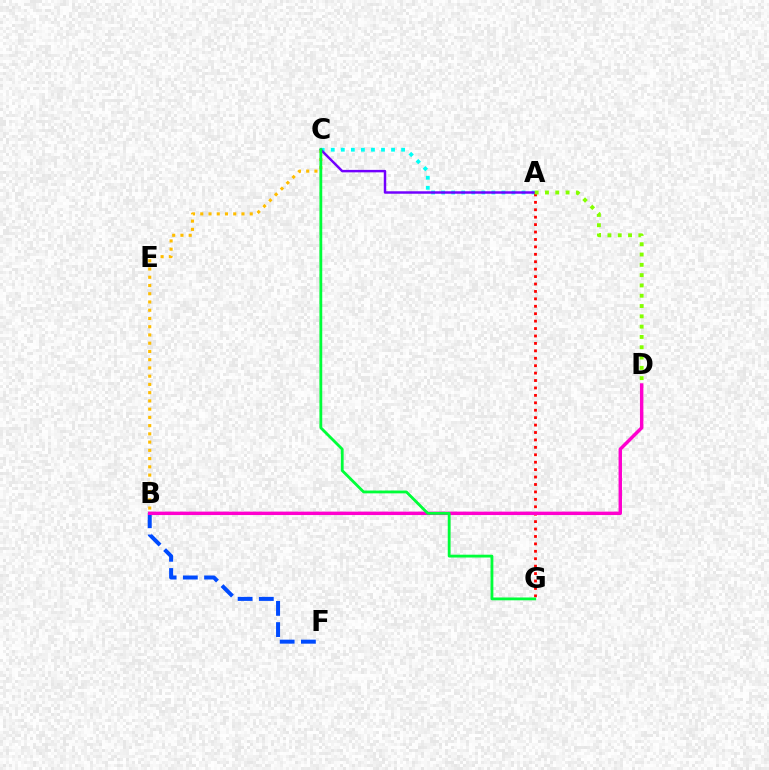{('B', 'C'): [{'color': '#ffbd00', 'line_style': 'dotted', 'thickness': 2.24}], ('A', 'C'): [{'color': '#00fff6', 'line_style': 'dotted', 'thickness': 2.73}, {'color': '#7200ff', 'line_style': 'solid', 'thickness': 1.77}], ('A', 'G'): [{'color': '#ff0000', 'line_style': 'dotted', 'thickness': 2.02}], ('B', 'F'): [{'color': '#004bff', 'line_style': 'dashed', 'thickness': 2.88}], ('A', 'D'): [{'color': '#84ff00', 'line_style': 'dotted', 'thickness': 2.8}], ('B', 'D'): [{'color': '#ff00cf', 'line_style': 'solid', 'thickness': 2.47}], ('C', 'G'): [{'color': '#00ff39', 'line_style': 'solid', 'thickness': 2.03}]}